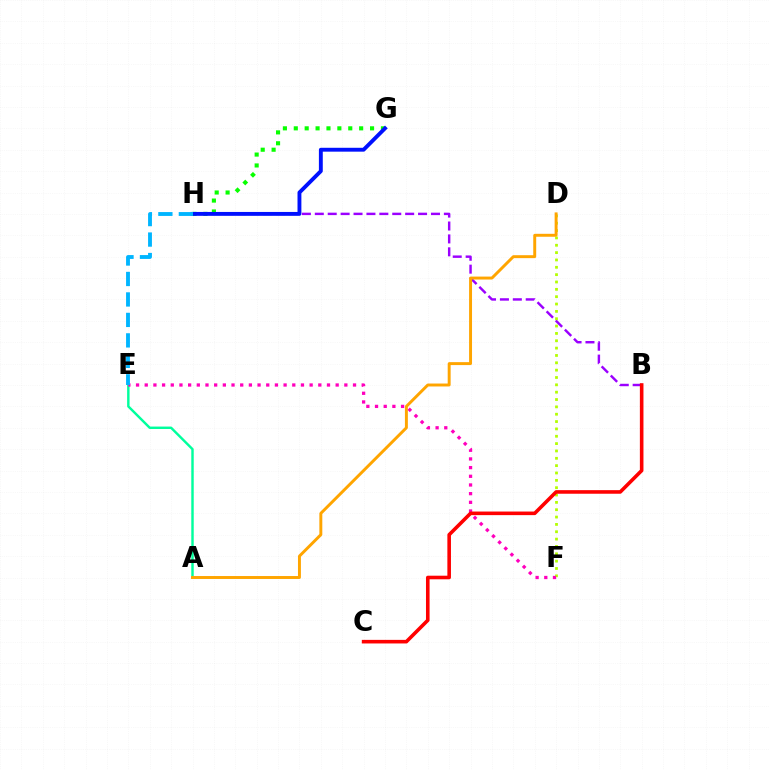{('A', 'E'): [{'color': '#00ff9d', 'line_style': 'solid', 'thickness': 1.75}], ('B', 'H'): [{'color': '#9b00ff', 'line_style': 'dashed', 'thickness': 1.75}], ('D', 'F'): [{'color': '#b3ff00', 'line_style': 'dotted', 'thickness': 2.0}], ('A', 'D'): [{'color': '#ffa500', 'line_style': 'solid', 'thickness': 2.12}], ('G', 'H'): [{'color': '#08ff00', 'line_style': 'dotted', 'thickness': 2.96}, {'color': '#0010ff', 'line_style': 'solid', 'thickness': 2.79}], ('E', 'F'): [{'color': '#ff00bd', 'line_style': 'dotted', 'thickness': 2.36}], ('B', 'C'): [{'color': '#ff0000', 'line_style': 'solid', 'thickness': 2.59}], ('E', 'H'): [{'color': '#00b5ff', 'line_style': 'dashed', 'thickness': 2.78}]}